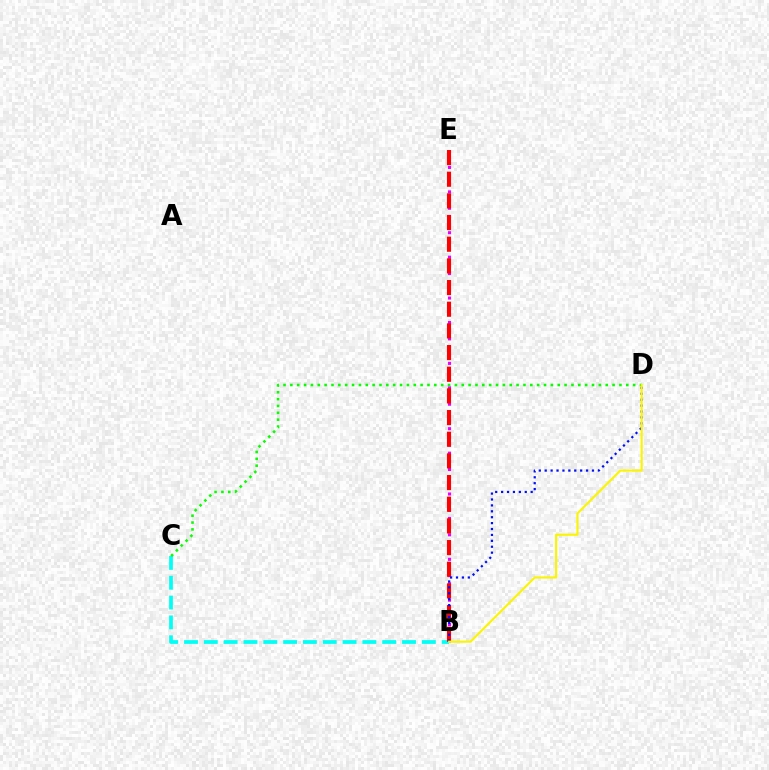{('B', 'E'): [{'color': '#ee00ff', 'line_style': 'dotted', 'thickness': 2.22}, {'color': '#ff0000', 'line_style': 'dashed', 'thickness': 2.94}], ('B', 'C'): [{'color': '#00fff6', 'line_style': 'dashed', 'thickness': 2.69}], ('B', 'D'): [{'color': '#0010ff', 'line_style': 'dotted', 'thickness': 1.61}, {'color': '#fcf500', 'line_style': 'solid', 'thickness': 1.54}], ('C', 'D'): [{'color': '#08ff00', 'line_style': 'dotted', 'thickness': 1.86}]}